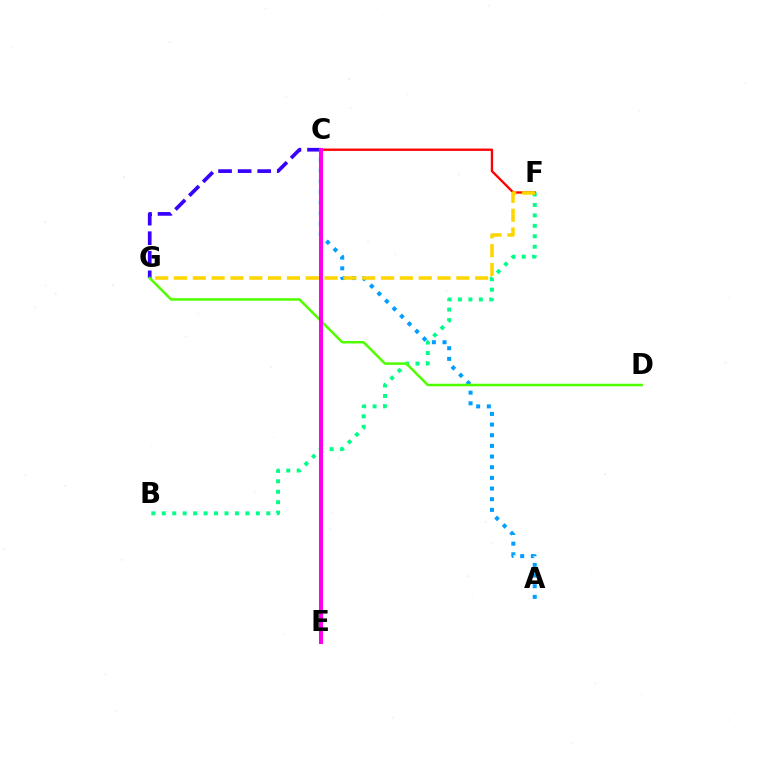{('C', 'F'): [{'color': '#ff0000', 'line_style': 'solid', 'thickness': 1.67}], ('B', 'F'): [{'color': '#00ff86', 'line_style': 'dotted', 'thickness': 2.84}], ('C', 'G'): [{'color': '#3700ff', 'line_style': 'dashed', 'thickness': 2.66}], ('A', 'C'): [{'color': '#009eff', 'line_style': 'dotted', 'thickness': 2.9}], ('D', 'G'): [{'color': '#4fff00', 'line_style': 'solid', 'thickness': 1.81}], ('F', 'G'): [{'color': '#ffd500', 'line_style': 'dashed', 'thickness': 2.56}], ('C', 'E'): [{'color': '#ff00ed', 'line_style': 'solid', 'thickness': 2.91}]}